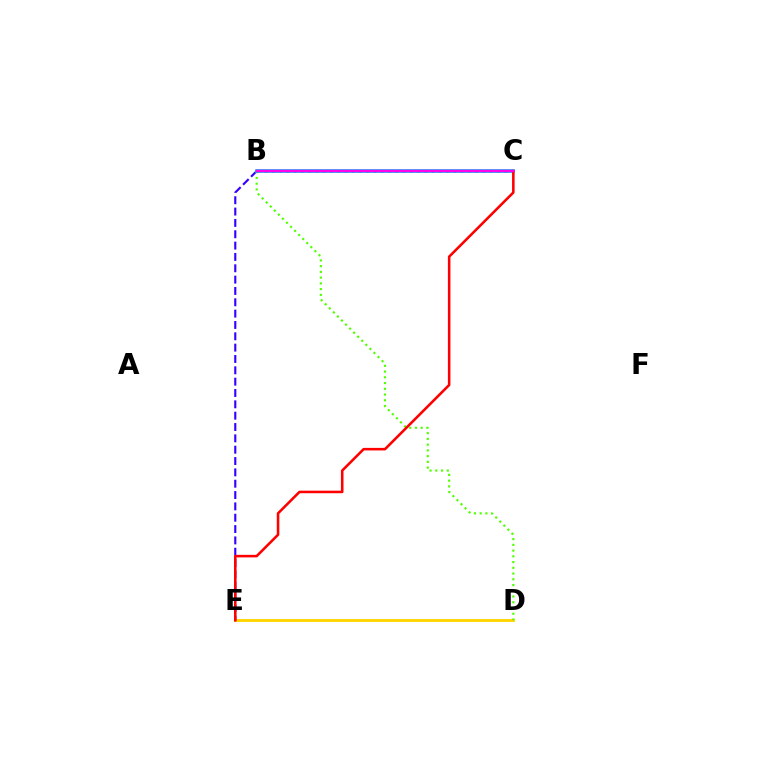{('D', 'E'): [{'color': '#ffd500', 'line_style': 'solid', 'thickness': 2.08}], ('B', 'C'): [{'color': '#00ff86', 'line_style': 'dotted', 'thickness': 1.97}, {'color': '#009eff', 'line_style': 'solid', 'thickness': 2.53}, {'color': '#ff00ed', 'line_style': 'solid', 'thickness': 1.77}], ('B', 'E'): [{'color': '#3700ff', 'line_style': 'dashed', 'thickness': 1.54}], ('B', 'D'): [{'color': '#4fff00', 'line_style': 'dotted', 'thickness': 1.56}], ('C', 'E'): [{'color': '#ff0000', 'line_style': 'solid', 'thickness': 1.84}]}